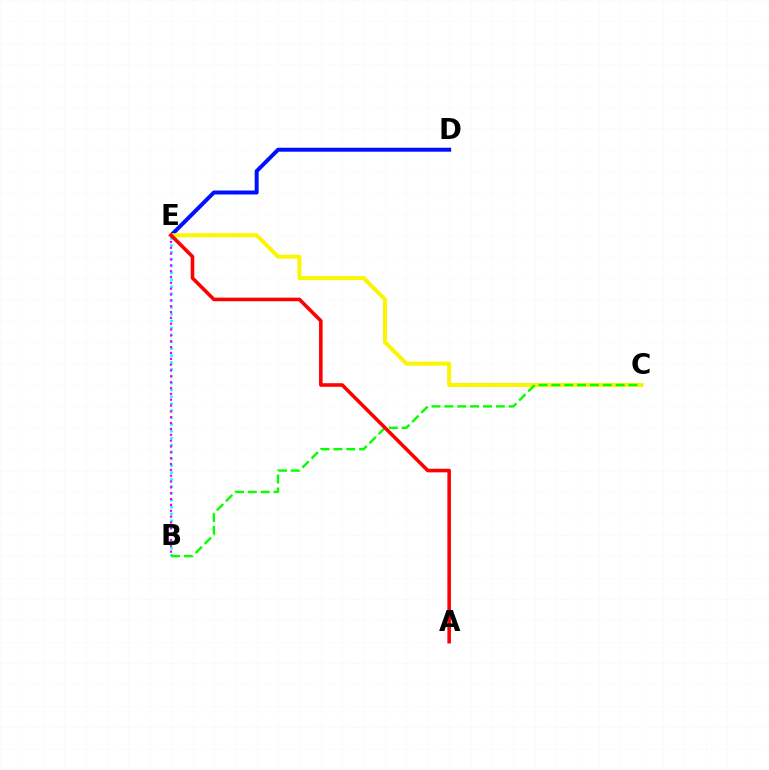{('D', 'E'): [{'color': '#0010ff', 'line_style': 'solid', 'thickness': 2.86}], ('C', 'E'): [{'color': '#fcf500', 'line_style': 'solid', 'thickness': 2.87}], ('B', 'E'): [{'color': '#00fff6', 'line_style': 'dotted', 'thickness': 1.87}, {'color': '#ee00ff', 'line_style': 'dotted', 'thickness': 1.59}], ('B', 'C'): [{'color': '#08ff00', 'line_style': 'dashed', 'thickness': 1.75}], ('A', 'E'): [{'color': '#ff0000', 'line_style': 'solid', 'thickness': 2.58}]}